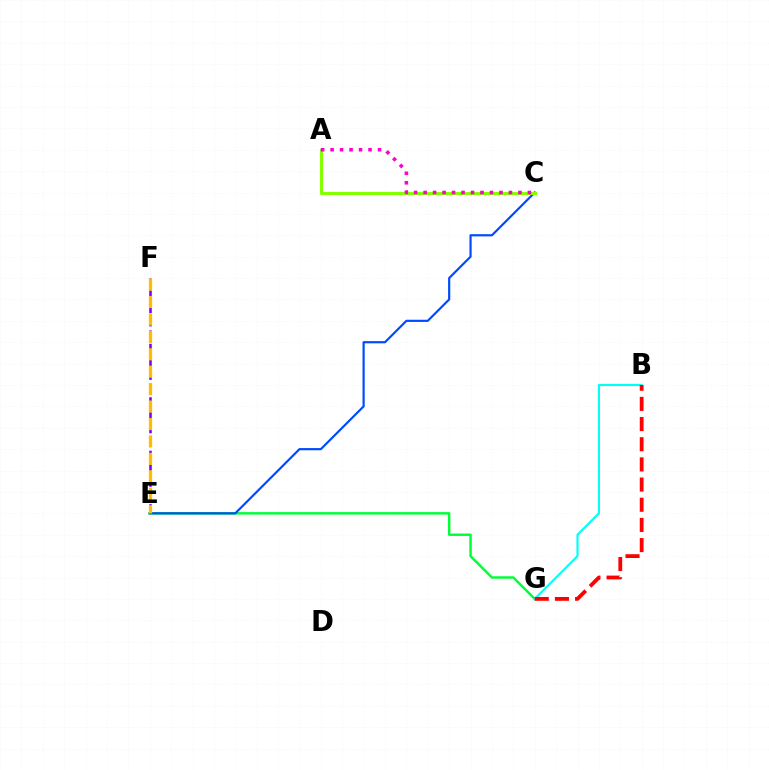{('E', 'G'): [{'color': '#00ff39', 'line_style': 'solid', 'thickness': 1.77}], ('B', 'G'): [{'color': '#00fff6', 'line_style': 'solid', 'thickness': 1.55}, {'color': '#ff0000', 'line_style': 'dashed', 'thickness': 2.74}], ('C', 'E'): [{'color': '#004bff', 'line_style': 'solid', 'thickness': 1.57}], ('E', 'F'): [{'color': '#7200ff', 'line_style': 'dashed', 'thickness': 1.82}, {'color': '#ffbd00', 'line_style': 'dashed', 'thickness': 2.37}], ('A', 'C'): [{'color': '#84ff00', 'line_style': 'solid', 'thickness': 2.24}, {'color': '#ff00cf', 'line_style': 'dotted', 'thickness': 2.58}]}